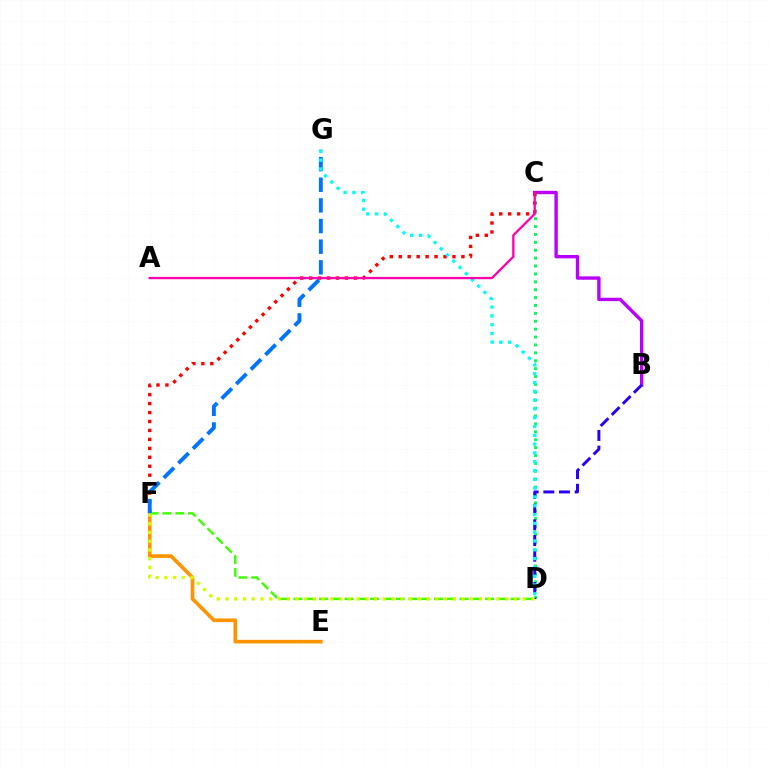{('E', 'F'): [{'color': '#ff9400', 'line_style': 'solid', 'thickness': 2.62}], ('B', 'C'): [{'color': '#b900ff', 'line_style': 'solid', 'thickness': 2.42}], ('C', 'D'): [{'color': '#00ff5c', 'line_style': 'dotted', 'thickness': 2.14}], ('B', 'D'): [{'color': '#2500ff', 'line_style': 'dashed', 'thickness': 2.13}], ('C', 'F'): [{'color': '#ff0000', 'line_style': 'dotted', 'thickness': 2.43}], ('D', 'F'): [{'color': '#3dff00', 'line_style': 'dashed', 'thickness': 1.74}, {'color': '#d1ff00', 'line_style': 'dotted', 'thickness': 2.38}], ('F', 'G'): [{'color': '#0074ff', 'line_style': 'dashed', 'thickness': 2.8}], ('D', 'G'): [{'color': '#00fff6', 'line_style': 'dotted', 'thickness': 2.39}], ('A', 'C'): [{'color': '#ff00ac', 'line_style': 'solid', 'thickness': 1.66}]}